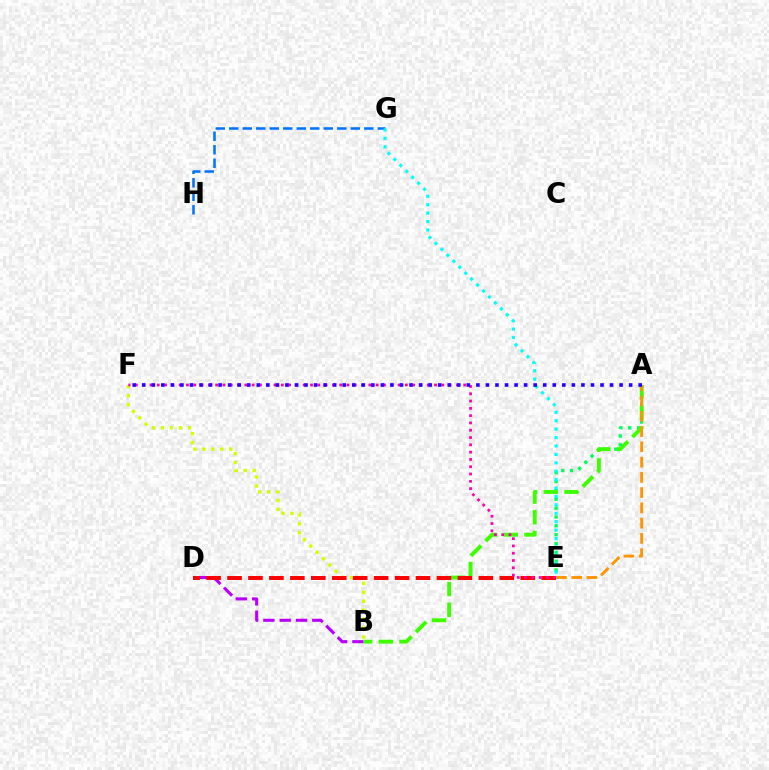{('A', 'E'): [{'color': '#00ff5c', 'line_style': 'dotted', 'thickness': 2.4}, {'color': '#ff9400', 'line_style': 'dashed', 'thickness': 2.07}], ('B', 'D'): [{'color': '#b900ff', 'line_style': 'dashed', 'thickness': 2.22}], ('B', 'F'): [{'color': '#d1ff00', 'line_style': 'dotted', 'thickness': 2.43}], ('A', 'B'): [{'color': '#3dff00', 'line_style': 'dashed', 'thickness': 2.81}], ('D', 'E'): [{'color': '#ff0000', 'line_style': 'dashed', 'thickness': 2.85}], ('E', 'F'): [{'color': '#ff00ac', 'line_style': 'dotted', 'thickness': 1.98}], ('G', 'H'): [{'color': '#0074ff', 'line_style': 'dashed', 'thickness': 1.83}], ('E', 'G'): [{'color': '#00fff6', 'line_style': 'dotted', 'thickness': 2.29}], ('A', 'F'): [{'color': '#2500ff', 'line_style': 'dotted', 'thickness': 2.59}]}